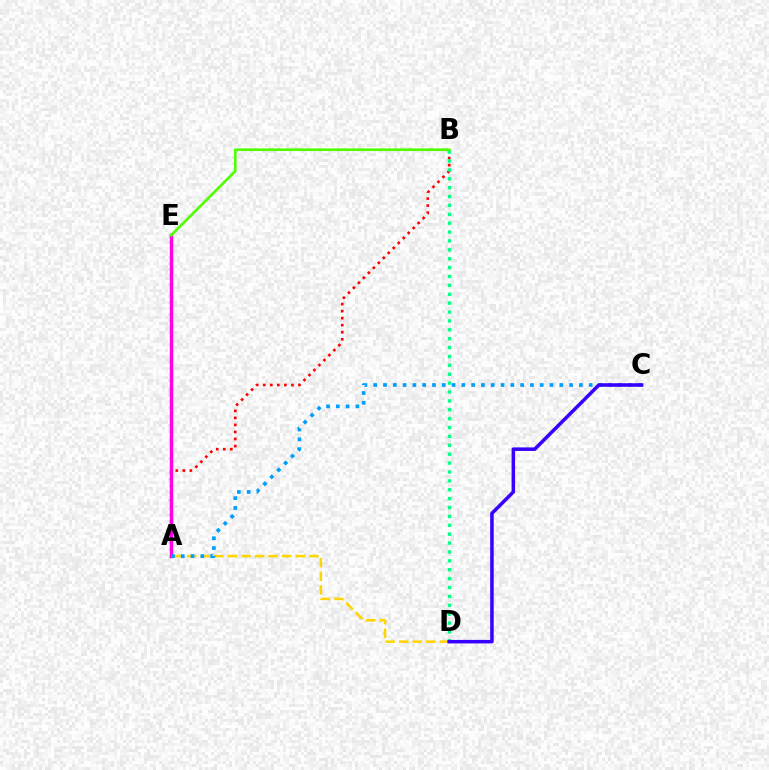{('A', 'B'): [{'color': '#ff0000', 'line_style': 'dotted', 'thickness': 1.91}], ('B', 'D'): [{'color': '#00ff86', 'line_style': 'dotted', 'thickness': 2.41}], ('A', 'D'): [{'color': '#ffd500', 'line_style': 'dashed', 'thickness': 1.84}], ('A', 'E'): [{'color': '#ff00ed', 'line_style': 'solid', 'thickness': 2.49}], ('A', 'C'): [{'color': '#009eff', 'line_style': 'dotted', 'thickness': 2.66}], ('C', 'D'): [{'color': '#3700ff', 'line_style': 'solid', 'thickness': 2.54}], ('B', 'E'): [{'color': '#4fff00', 'line_style': 'solid', 'thickness': 1.91}]}